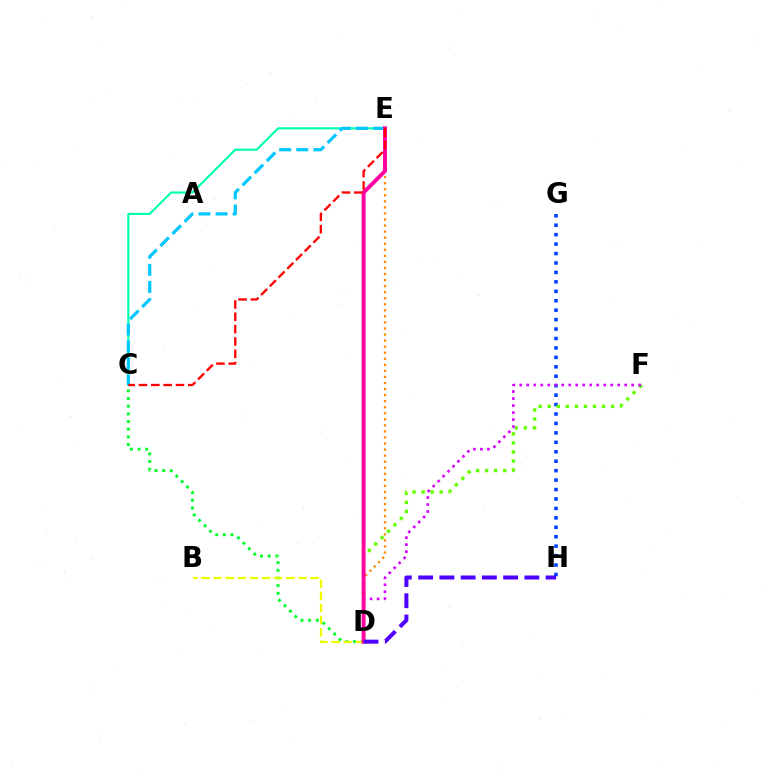{('C', 'E'): [{'color': '#00ffaf', 'line_style': 'solid', 'thickness': 1.54}, {'color': '#00c7ff', 'line_style': 'dashed', 'thickness': 2.33}, {'color': '#ff0000', 'line_style': 'dashed', 'thickness': 1.67}], ('C', 'D'): [{'color': '#00ff27', 'line_style': 'dotted', 'thickness': 2.08}], ('D', 'E'): [{'color': '#ff8800', 'line_style': 'dotted', 'thickness': 1.65}, {'color': '#ff00a0', 'line_style': 'solid', 'thickness': 2.82}], ('G', 'H'): [{'color': '#003fff', 'line_style': 'dotted', 'thickness': 2.56}], ('D', 'F'): [{'color': '#66ff00', 'line_style': 'dotted', 'thickness': 2.46}, {'color': '#d600ff', 'line_style': 'dotted', 'thickness': 1.9}], ('B', 'D'): [{'color': '#eeff00', 'line_style': 'dashed', 'thickness': 1.65}], ('D', 'H'): [{'color': '#4f00ff', 'line_style': 'dashed', 'thickness': 2.89}]}